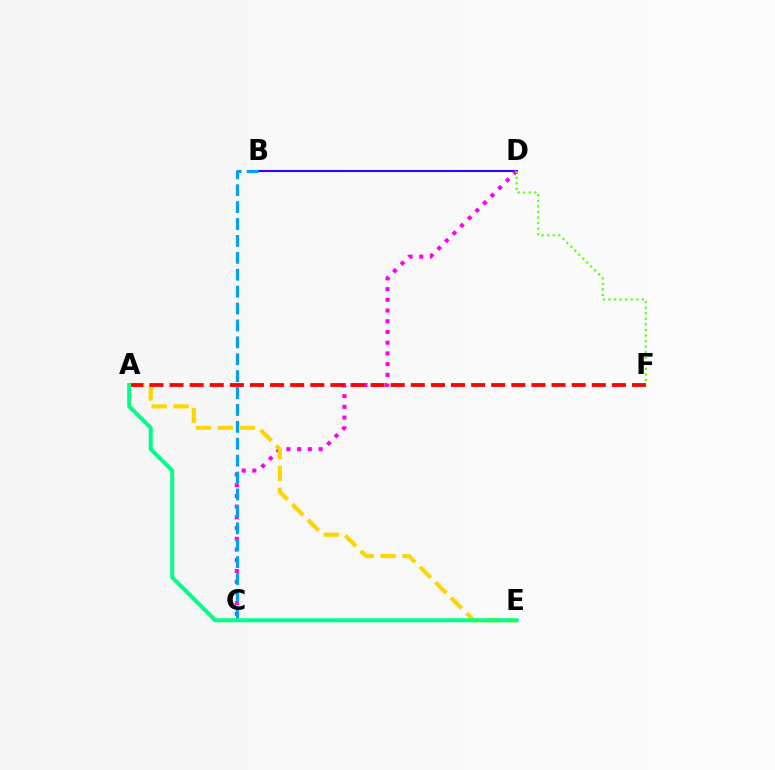{('B', 'D'): [{'color': '#3700ff', 'line_style': 'solid', 'thickness': 1.51}], ('C', 'D'): [{'color': '#ff00ed', 'line_style': 'dotted', 'thickness': 2.91}], ('B', 'C'): [{'color': '#009eff', 'line_style': 'dashed', 'thickness': 2.3}], ('A', 'E'): [{'color': '#ffd500', 'line_style': 'dashed', 'thickness': 2.97}, {'color': '#00ff86', 'line_style': 'solid', 'thickness': 2.87}], ('A', 'F'): [{'color': '#ff0000', 'line_style': 'dashed', 'thickness': 2.73}], ('D', 'F'): [{'color': '#4fff00', 'line_style': 'dotted', 'thickness': 1.51}]}